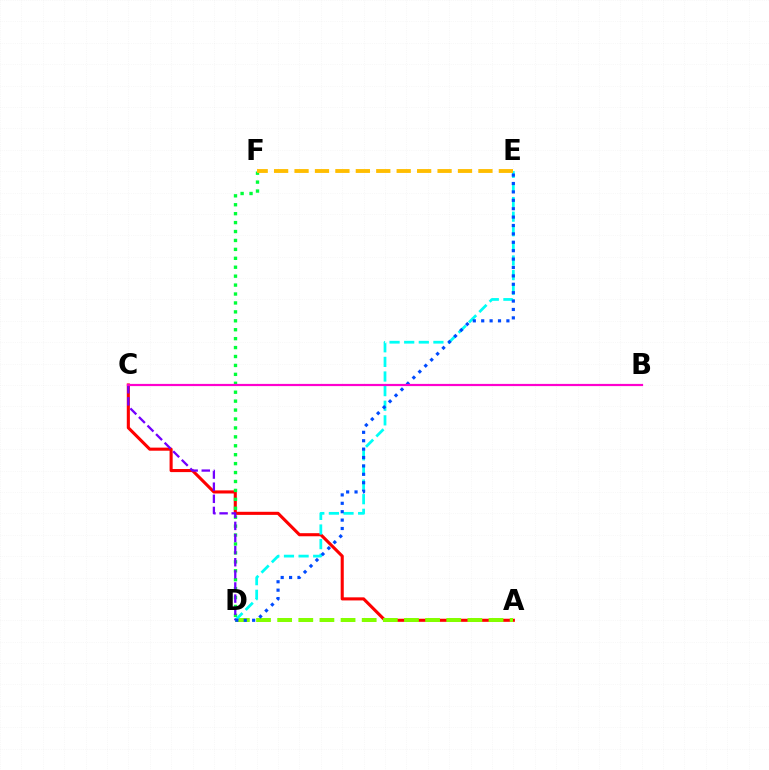{('A', 'C'): [{'color': '#ff0000', 'line_style': 'solid', 'thickness': 2.22}], ('D', 'F'): [{'color': '#00ff39', 'line_style': 'dotted', 'thickness': 2.43}], ('A', 'D'): [{'color': '#84ff00', 'line_style': 'dashed', 'thickness': 2.87}], ('D', 'E'): [{'color': '#00fff6', 'line_style': 'dashed', 'thickness': 1.99}, {'color': '#004bff', 'line_style': 'dotted', 'thickness': 2.28}], ('E', 'F'): [{'color': '#ffbd00', 'line_style': 'dashed', 'thickness': 2.78}], ('C', 'D'): [{'color': '#7200ff', 'line_style': 'dashed', 'thickness': 1.65}], ('B', 'C'): [{'color': '#ff00cf', 'line_style': 'solid', 'thickness': 1.59}]}